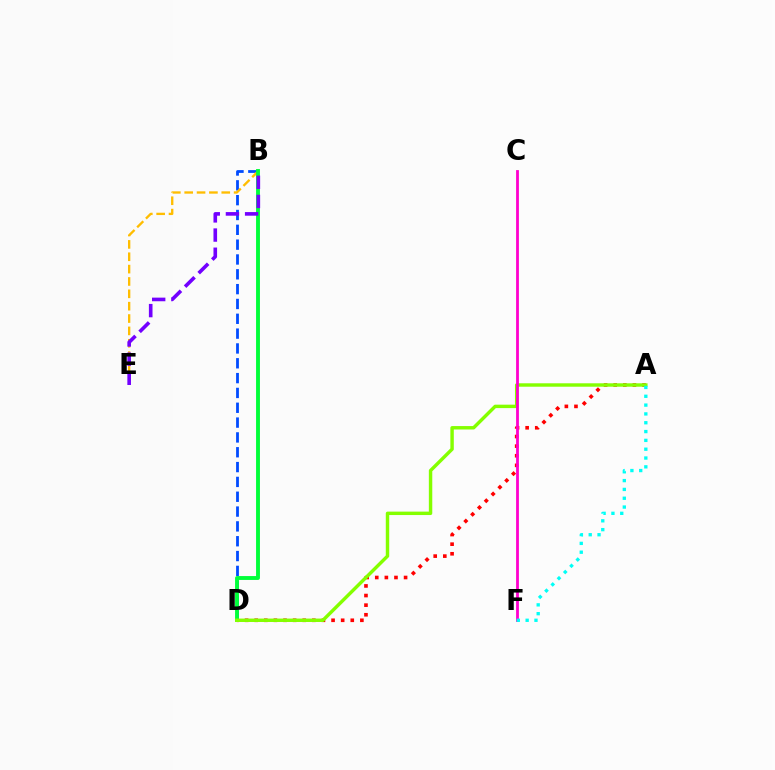{('B', 'D'): [{'color': '#004bff', 'line_style': 'dashed', 'thickness': 2.01}, {'color': '#00ff39', 'line_style': 'solid', 'thickness': 2.79}], ('B', 'E'): [{'color': '#ffbd00', 'line_style': 'dashed', 'thickness': 1.68}, {'color': '#7200ff', 'line_style': 'dashed', 'thickness': 2.6}], ('A', 'D'): [{'color': '#ff0000', 'line_style': 'dotted', 'thickness': 2.61}, {'color': '#84ff00', 'line_style': 'solid', 'thickness': 2.47}], ('C', 'F'): [{'color': '#ff00cf', 'line_style': 'solid', 'thickness': 2.01}], ('A', 'F'): [{'color': '#00fff6', 'line_style': 'dotted', 'thickness': 2.4}]}